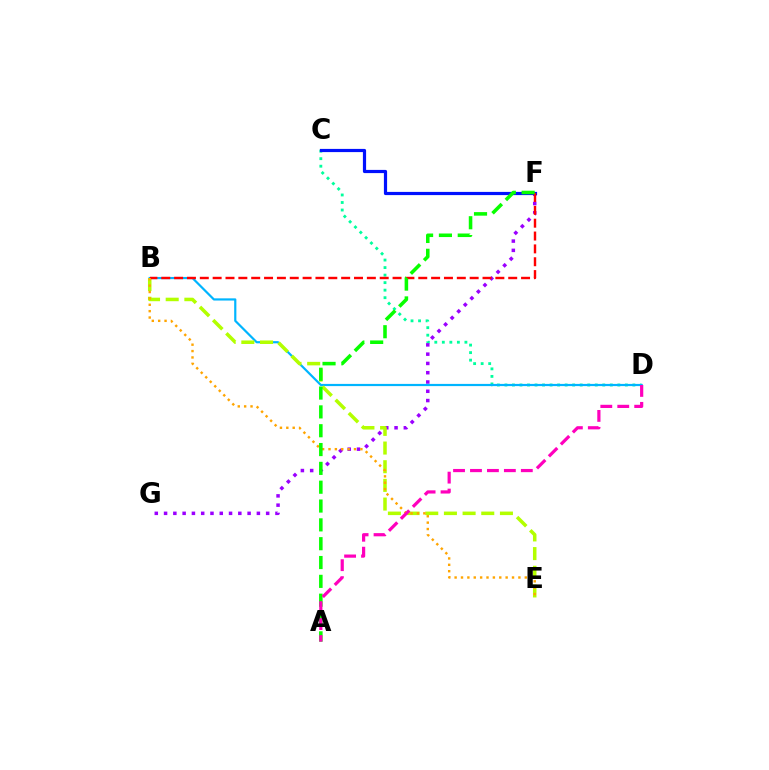{('C', 'D'): [{'color': '#00ff9d', 'line_style': 'dotted', 'thickness': 2.05}], ('F', 'G'): [{'color': '#9b00ff', 'line_style': 'dotted', 'thickness': 2.52}], ('B', 'D'): [{'color': '#00b5ff', 'line_style': 'solid', 'thickness': 1.58}], ('C', 'F'): [{'color': '#0010ff', 'line_style': 'solid', 'thickness': 2.3}], ('B', 'E'): [{'color': '#b3ff00', 'line_style': 'dashed', 'thickness': 2.54}, {'color': '#ffa500', 'line_style': 'dotted', 'thickness': 1.73}], ('B', 'F'): [{'color': '#ff0000', 'line_style': 'dashed', 'thickness': 1.75}], ('A', 'F'): [{'color': '#08ff00', 'line_style': 'dashed', 'thickness': 2.56}], ('A', 'D'): [{'color': '#ff00bd', 'line_style': 'dashed', 'thickness': 2.3}]}